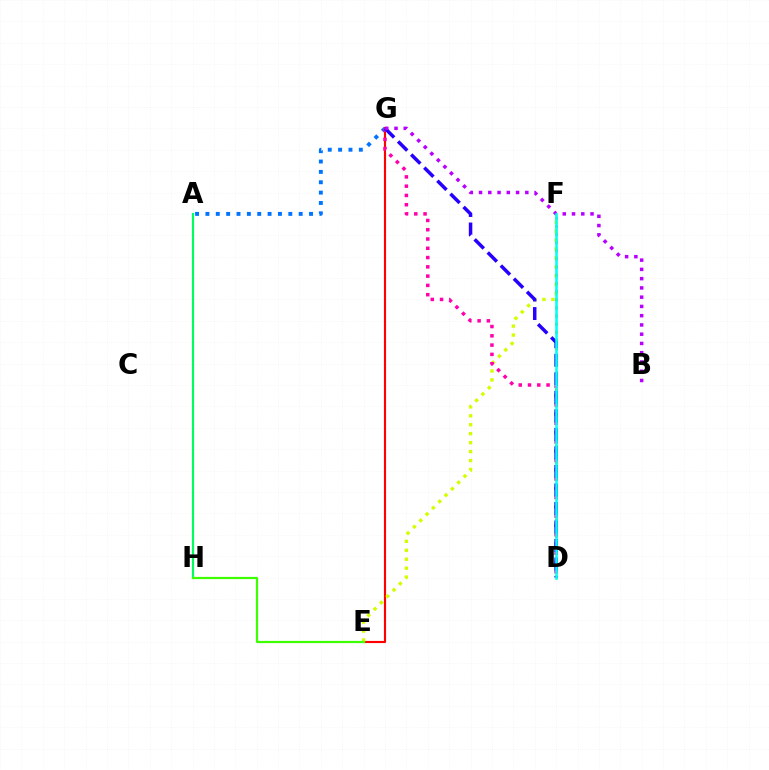{('E', 'G'): [{'color': '#ff0000', 'line_style': 'solid', 'thickness': 1.54}], ('A', 'H'): [{'color': '#00ff5c', 'line_style': 'solid', 'thickness': 1.58}], ('E', 'F'): [{'color': '#d1ff00', 'line_style': 'dotted', 'thickness': 2.43}], ('A', 'G'): [{'color': '#0074ff', 'line_style': 'dotted', 'thickness': 2.81}], ('D', 'F'): [{'color': '#ff9400', 'line_style': 'dotted', 'thickness': 2.22}, {'color': '#00fff6', 'line_style': 'solid', 'thickness': 1.85}], ('D', 'G'): [{'color': '#ff00ac', 'line_style': 'dotted', 'thickness': 2.52}, {'color': '#2500ff', 'line_style': 'dashed', 'thickness': 2.52}], ('E', 'H'): [{'color': '#3dff00', 'line_style': 'solid', 'thickness': 1.6}], ('B', 'G'): [{'color': '#b900ff', 'line_style': 'dotted', 'thickness': 2.52}]}